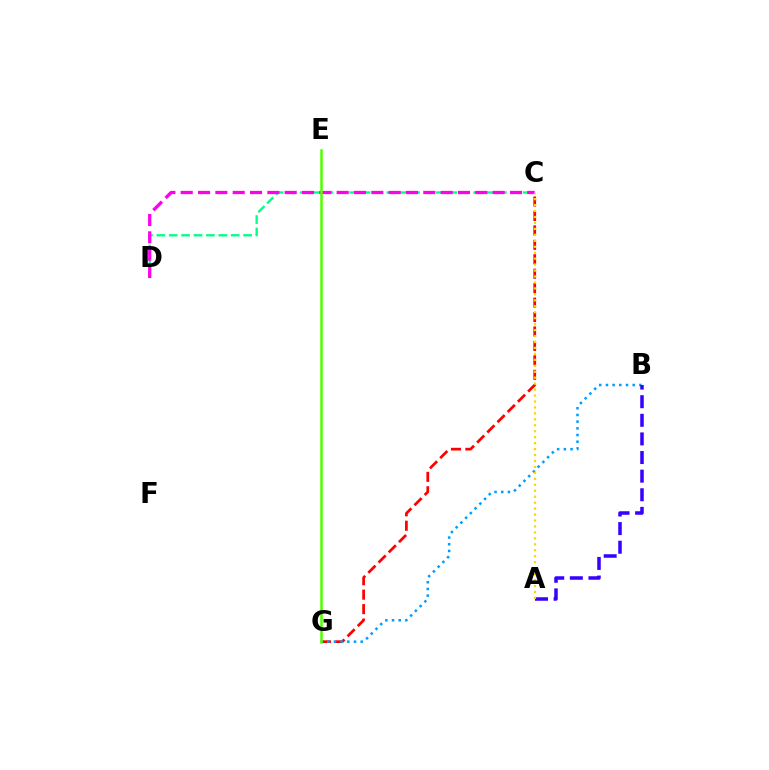{('C', 'D'): [{'color': '#00ff86', 'line_style': 'dashed', 'thickness': 1.68}, {'color': '#ff00ed', 'line_style': 'dashed', 'thickness': 2.35}], ('C', 'G'): [{'color': '#ff0000', 'line_style': 'dashed', 'thickness': 1.96}], ('B', 'G'): [{'color': '#009eff', 'line_style': 'dotted', 'thickness': 1.82}], ('A', 'B'): [{'color': '#3700ff', 'line_style': 'dashed', 'thickness': 2.53}], ('A', 'C'): [{'color': '#ffd500', 'line_style': 'dotted', 'thickness': 1.62}], ('E', 'G'): [{'color': '#4fff00', 'line_style': 'solid', 'thickness': 1.81}]}